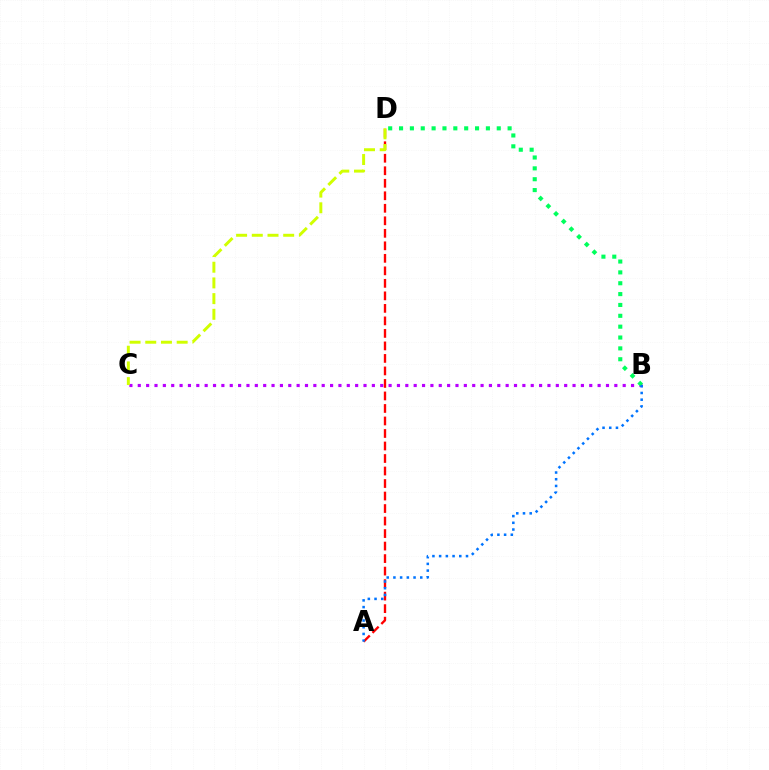{('A', 'D'): [{'color': '#ff0000', 'line_style': 'dashed', 'thickness': 1.7}], ('B', 'C'): [{'color': '#b900ff', 'line_style': 'dotted', 'thickness': 2.27}], ('C', 'D'): [{'color': '#d1ff00', 'line_style': 'dashed', 'thickness': 2.13}], ('B', 'D'): [{'color': '#00ff5c', 'line_style': 'dotted', 'thickness': 2.95}], ('A', 'B'): [{'color': '#0074ff', 'line_style': 'dotted', 'thickness': 1.82}]}